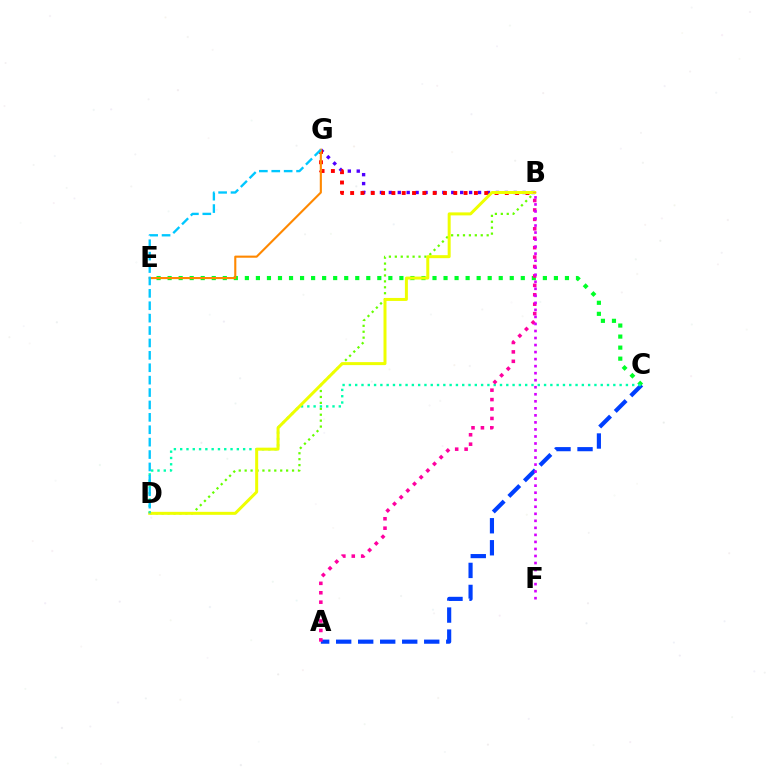{('A', 'C'): [{'color': '#003fff', 'line_style': 'dashed', 'thickness': 2.99}], ('C', 'E'): [{'color': '#00ff27', 'line_style': 'dotted', 'thickness': 3.0}], ('B', 'G'): [{'color': '#4f00ff', 'line_style': 'dotted', 'thickness': 2.42}, {'color': '#ff0000', 'line_style': 'dotted', 'thickness': 2.8}], ('B', 'D'): [{'color': '#66ff00', 'line_style': 'dotted', 'thickness': 1.61}, {'color': '#eeff00', 'line_style': 'solid', 'thickness': 2.16}], ('E', 'G'): [{'color': '#ff8800', 'line_style': 'solid', 'thickness': 1.52}], ('C', 'D'): [{'color': '#00ffaf', 'line_style': 'dotted', 'thickness': 1.71}], ('A', 'B'): [{'color': '#ff00a0', 'line_style': 'dotted', 'thickness': 2.56}], ('B', 'F'): [{'color': '#d600ff', 'line_style': 'dotted', 'thickness': 1.91}], ('D', 'G'): [{'color': '#00c7ff', 'line_style': 'dashed', 'thickness': 1.68}]}